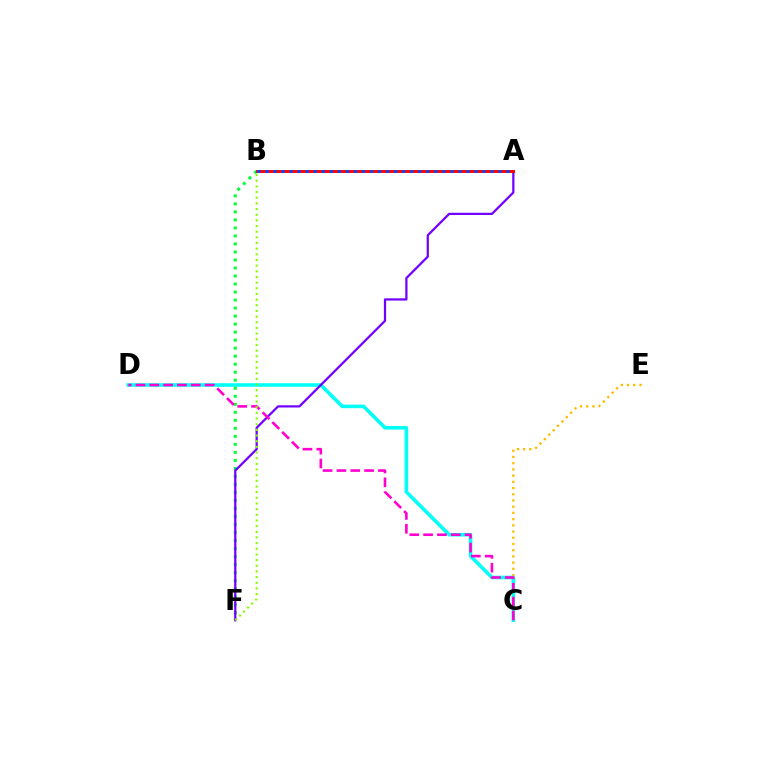{('C', 'E'): [{'color': '#ffbd00', 'line_style': 'dotted', 'thickness': 1.69}], ('C', 'D'): [{'color': '#00fff6', 'line_style': 'solid', 'thickness': 2.58}, {'color': '#ff00cf', 'line_style': 'dashed', 'thickness': 1.88}], ('B', 'F'): [{'color': '#00ff39', 'line_style': 'dotted', 'thickness': 2.18}, {'color': '#84ff00', 'line_style': 'dotted', 'thickness': 1.54}], ('A', 'F'): [{'color': '#7200ff', 'line_style': 'solid', 'thickness': 1.61}], ('A', 'B'): [{'color': '#ff0000', 'line_style': 'solid', 'thickness': 2.08}, {'color': '#004bff', 'line_style': 'dotted', 'thickness': 2.18}]}